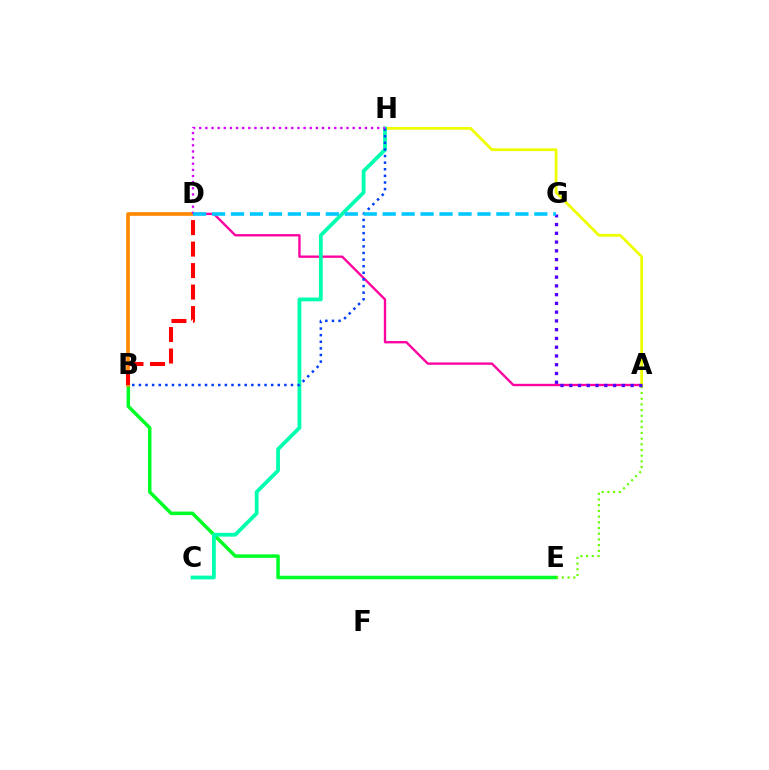{('A', 'D'): [{'color': '#ff00a0', 'line_style': 'solid', 'thickness': 1.69}], ('B', 'E'): [{'color': '#00ff27', 'line_style': 'solid', 'thickness': 2.53}], ('A', 'H'): [{'color': '#eeff00', 'line_style': 'solid', 'thickness': 1.99}], ('A', 'E'): [{'color': '#66ff00', 'line_style': 'dotted', 'thickness': 1.55}], ('C', 'H'): [{'color': '#00ffaf', 'line_style': 'solid', 'thickness': 2.72}], ('B', 'D'): [{'color': '#ff8800', 'line_style': 'solid', 'thickness': 2.61}, {'color': '#ff0000', 'line_style': 'dashed', 'thickness': 2.92}], ('A', 'G'): [{'color': '#4f00ff', 'line_style': 'dotted', 'thickness': 2.38}], ('B', 'H'): [{'color': '#003fff', 'line_style': 'dotted', 'thickness': 1.8}], ('D', 'H'): [{'color': '#d600ff', 'line_style': 'dotted', 'thickness': 1.67}], ('D', 'G'): [{'color': '#00c7ff', 'line_style': 'dashed', 'thickness': 2.58}]}